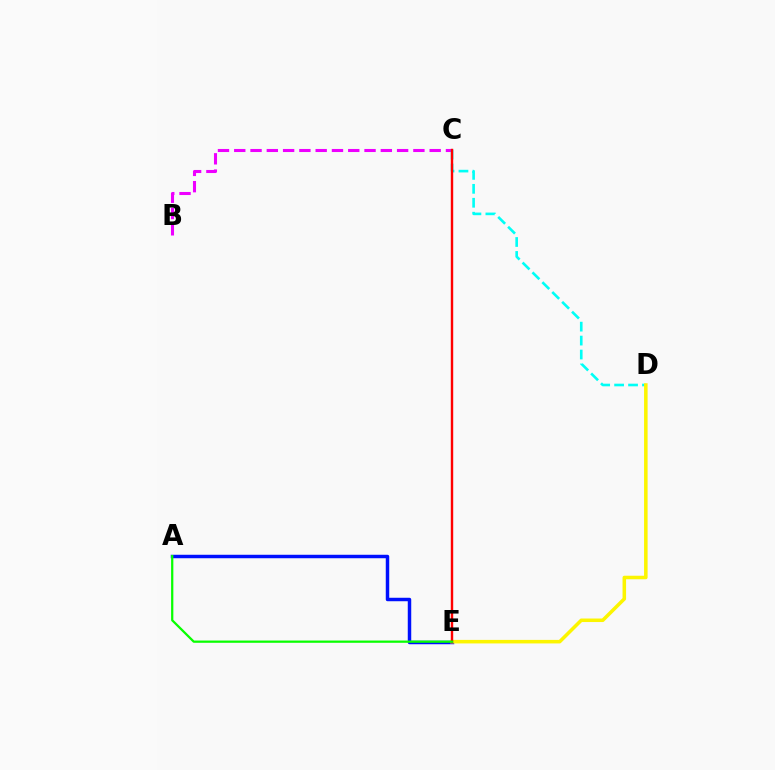{('A', 'E'): [{'color': '#0010ff', 'line_style': 'solid', 'thickness': 2.5}, {'color': '#08ff00', 'line_style': 'solid', 'thickness': 1.62}], ('B', 'C'): [{'color': '#ee00ff', 'line_style': 'dashed', 'thickness': 2.21}], ('C', 'D'): [{'color': '#00fff6', 'line_style': 'dashed', 'thickness': 1.89}], ('D', 'E'): [{'color': '#fcf500', 'line_style': 'solid', 'thickness': 2.54}], ('C', 'E'): [{'color': '#ff0000', 'line_style': 'solid', 'thickness': 1.74}]}